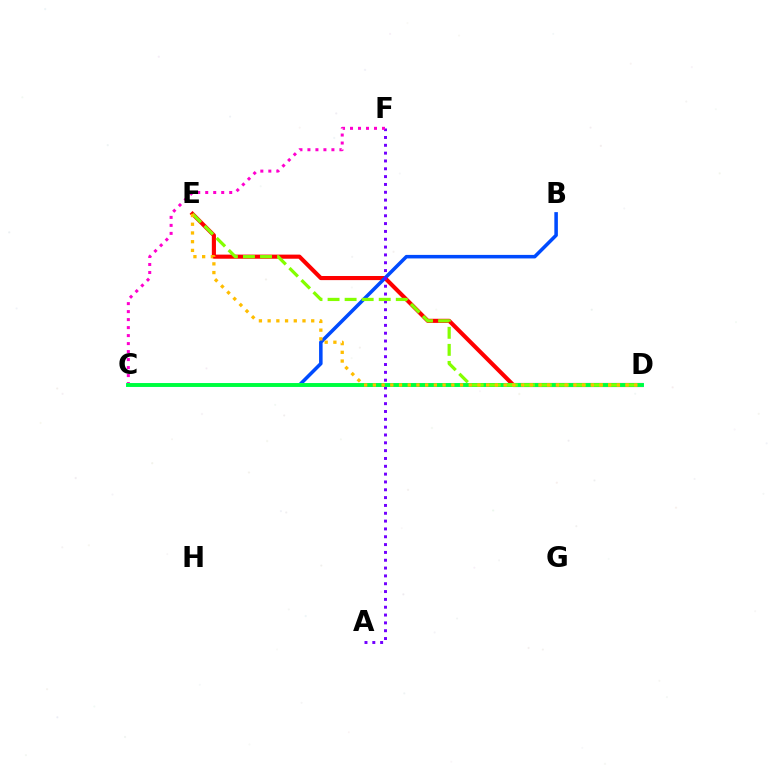{('D', 'E'): [{'color': '#ff0000', 'line_style': 'solid', 'thickness': 2.96}, {'color': '#84ff00', 'line_style': 'dashed', 'thickness': 2.32}, {'color': '#ffbd00', 'line_style': 'dotted', 'thickness': 2.37}], ('B', 'C'): [{'color': '#004bff', 'line_style': 'solid', 'thickness': 2.55}], ('A', 'F'): [{'color': '#7200ff', 'line_style': 'dotted', 'thickness': 2.13}], ('C', 'F'): [{'color': '#ff00cf', 'line_style': 'dotted', 'thickness': 2.17}], ('C', 'D'): [{'color': '#00fff6', 'line_style': 'solid', 'thickness': 2.88}, {'color': '#00ff39', 'line_style': 'solid', 'thickness': 2.7}]}